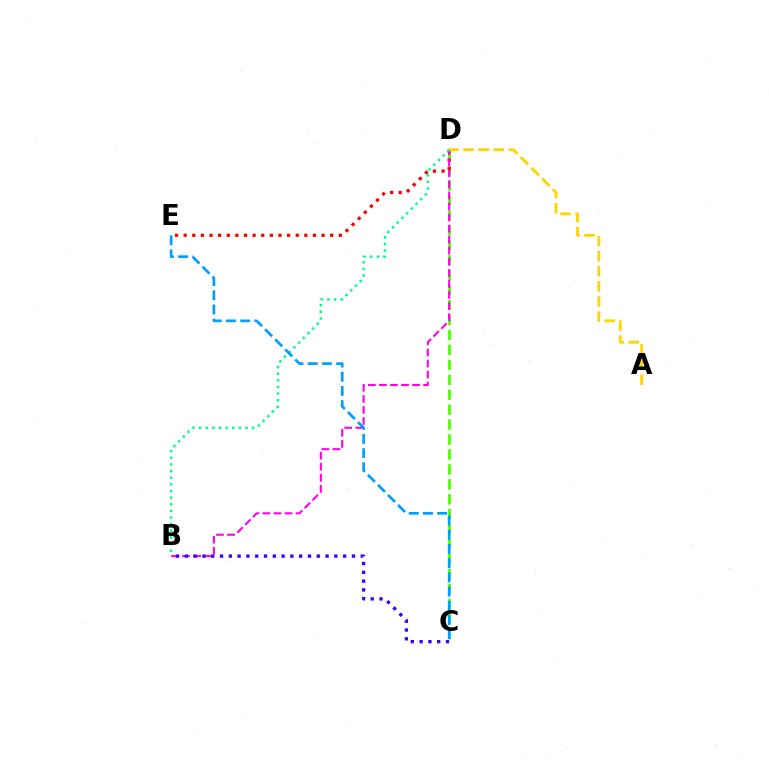{('C', 'D'): [{'color': '#4fff00', 'line_style': 'dashed', 'thickness': 2.03}], ('D', 'E'): [{'color': '#ff0000', 'line_style': 'dotted', 'thickness': 2.34}], ('B', 'D'): [{'color': '#ff00ed', 'line_style': 'dashed', 'thickness': 1.5}, {'color': '#00ff86', 'line_style': 'dotted', 'thickness': 1.8}], ('B', 'C'): [{'color': '#3700ff', 'line_style': 'dotted', 'thickness': 2.39}], ('A', 'D'): [{'color': '#ffd500', 'line_style': 'dashed', 'thickness': 2.05}], ('C', 'E'): [{'color': '#009eff', 'line_style': 'dashed', 'thickness': 1.93}]}